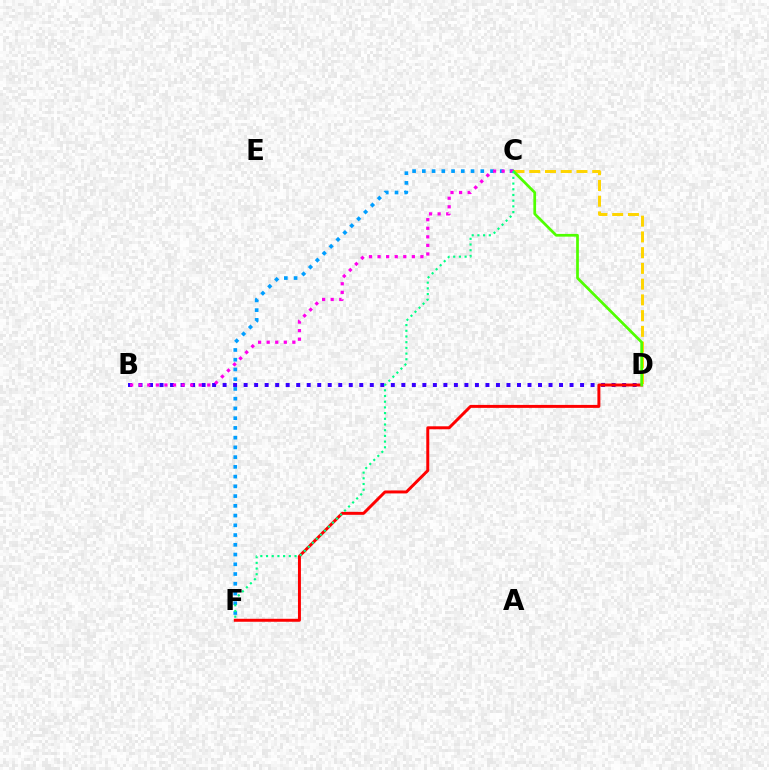{('C', 'D'): [{'color': '#ffd500', 'line_style': 'dashed', 'thickness': 2.14}, {'color': '#4fff00', 'line_style': 'solid', 'thickness': 1.97}], ('B', 'D'): [{'color': '#3700ff', 'line_style': 'dotted', 'thickness': 2.86}], ('D', 'F'): [{'color': '#ff0000', 'line_style': 'solid', 'thickness': 2.14}], ('C', 'F'): [{'color': '#009eff', 'line_style': 'dotted', 'thickness': 2.65}, {'color': '#00ff86', 'line_style': 'dotted', 'thickness': 1.55}], ('B', 'C'): [{'color': '#ff00ed', 'line_style': 'dotted', 'thickness': 2.33}]}